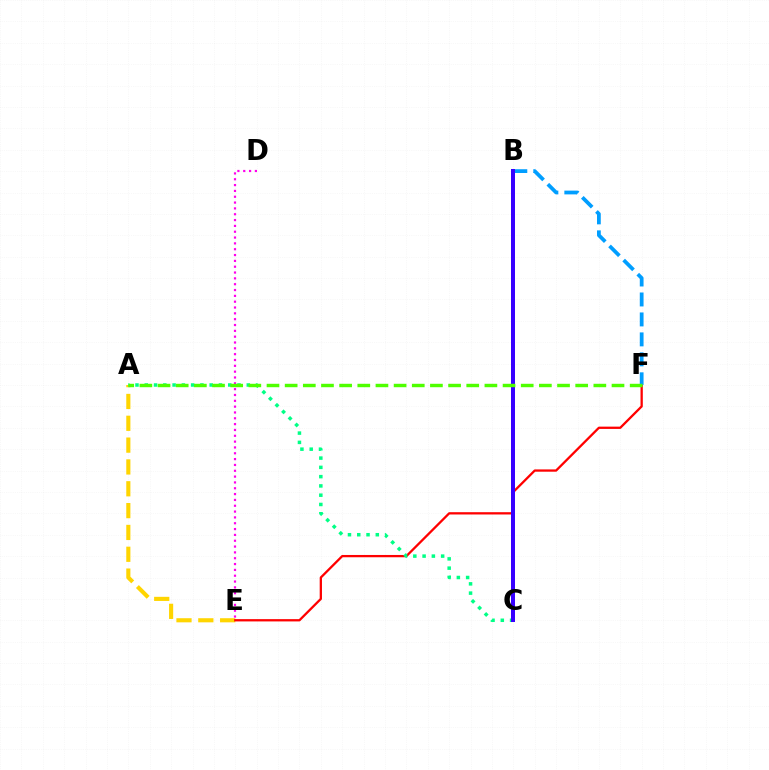{('A', 'E'): [{'color': '#ffd500', 'line_style': 'dashed', 'thickness': 2.97}], ('E', 'F'): [{'color': '#ff0000', 'line_style': 'solid', 'thickness': 1.65}], ('A', 'C'): [{'color': '#00ff86', 'line_style': 'dotted', 'thickness': 2.52}], ('B', 'F'): [{'color': '#009eff', 'line_style': 'dashed', 'thickness': 2.71}], ('B', 'C'): [{'color': '#3700ff', 'line_style': 'solid', 'thickness': 2.88}], ('D', 'E'): [{'color': '#ff00ed', 'line_style': 'dotted', 'thickness': 1.58}], ('A', 'F'): [{'color': '#4fff00', 'line_style': 'dashed', 'thickness': 2.47}]}